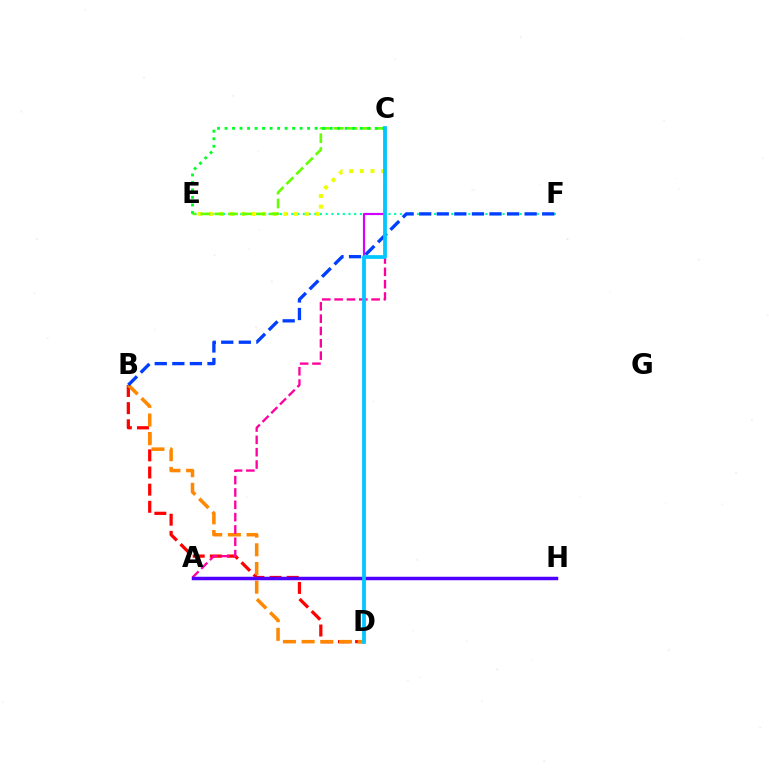{('E', 'F'): [{'color': '#00ffaf', 'line_style': 'dotted', 'thickness': 1.55}], ('C', 'D'): [{'color': '#d600ff', 'line_style': 'solid', 'thickness': 1.56}, {'color': '#00c7ff', 'line_style': 'solid', 'thickness': 2.7}], ('B', 'D'): [{'color': '#ff0000', 'line_style': 'dashed', 'thickness': 2.33}, {'color': '#ff8800', 'line_style': 'dashed', 'thickness': 2.54}], ('A', 'C'): [{'color': '#ff00a0', 'line_style': 'dashed', 'thickness': 1.68}], ('A', 'H'): [{'color': '#4f00ff', 'line_style': 'solid', 'thickness': 2.5}], ('B', 'F'): [{'color': '#003fff', 'line_style': 'dashed', 'thickness': 2.39}], ('C', 'E'): [{'color': '#eeff00', 'line_style': 'dotted', 'thickness': 2.9}, {'color': '#66ff00', 'line_style': 'dashed', 'thickness': 1.88}, {'color': '#00ff27', 'line_style': 'dotted', 'thickness': 2.04}]}